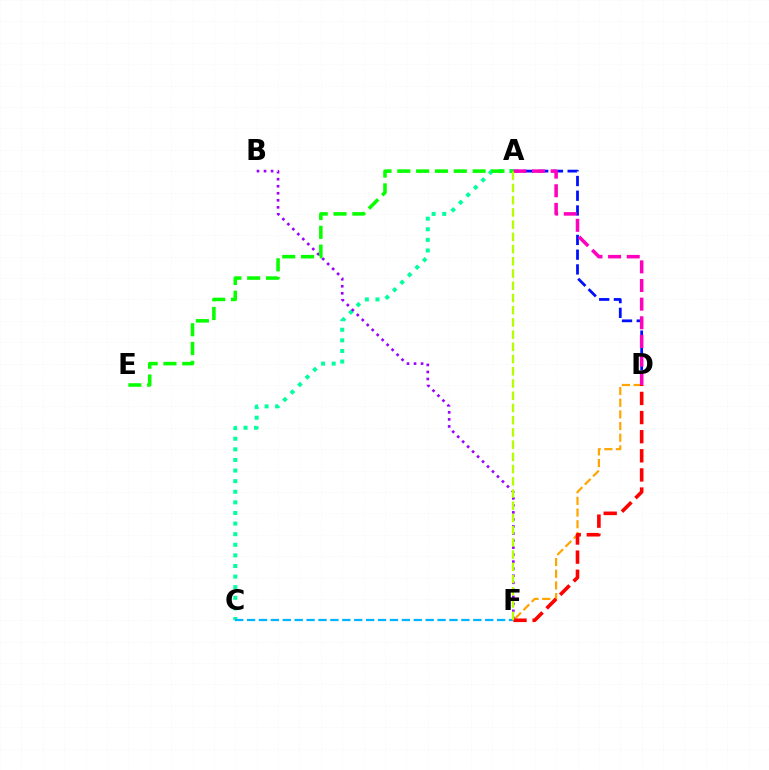{('D', 'F'): [{'color': '#ffa500', 'line_style': 'dashed', 'thickness': 1.59}, {'color': '#ff0000', 'line_style': 'dashed', 'thickness': 2.6}], ('A', 'D'): [{'color': '#0010ff', 'line_style': 'dashed', 'thickness': 2.0}, {'color': '#ff00bd', 'line_style': 'dashed', 'thickness': 2.53}], ('A', 'C'): [{'color': '#00ff9d', 'line_style': 'dotted', 'thickness': 2.88}], ('B', 'F'): [{'color': '#9b00ff', 'line_style': 'dotted', 'thickness': 1.91}], ('A', 'E'): [{'color': '#08ff00', 'line_style': 'dashed', 'thickness': 2.56}], ('C', 'F'): [{'color': '#00b5ff', 'line_style': 'dashed', 'thickness': 1.62}], ('A', 'F'): [{'color': '#b3ff00', 'line_style': 'dashed', 'thickness': 1.66}]}